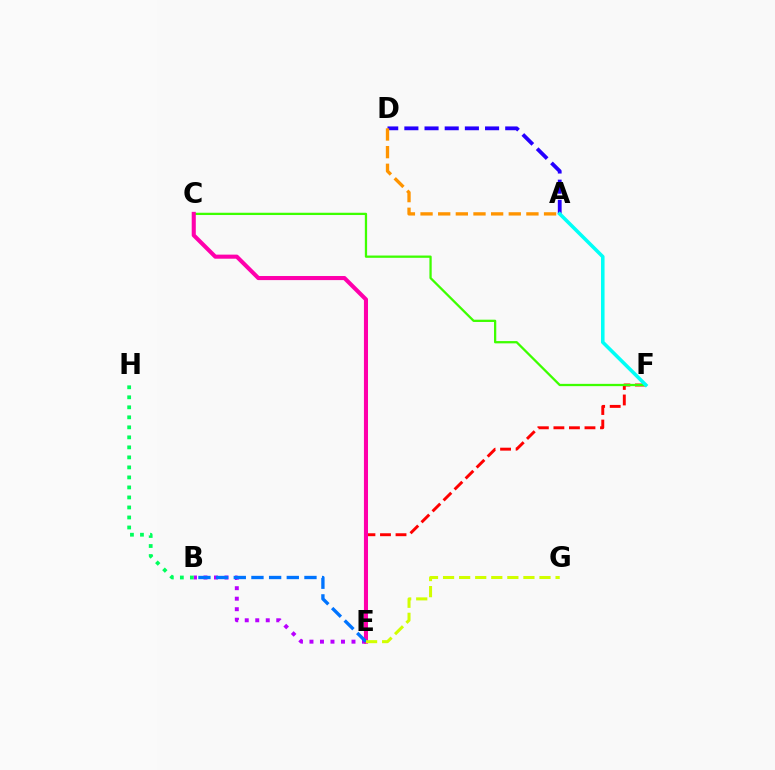{('E', 'F'): [{'color': '#ff0000', 'line_style': 'dashed', 'thickness': 2.11}], ('C', 'F'): [{'color': '#3dff00', 'line_style': 'solid', 'thickness': 1.64}], ('A', 'D'): [{'color': '#2500ff', 'line_style': 'dashed', 'thickness': 2.74}, {'color': '#ff9400', 'line_style': 'dashed', 'thickness': 2.4}], ('B', 'E'): [{'color': '#b900ff', 'line_style': 'dotted', 'thickness': 2.85}, {'color': '#0074ff', 'line_style': 'dashed', 'thickness': 2.4}], ('B', 'H'): [{'color': '#00ff5c', 'line_style': 'dotted', 'thickness': 2.72}], ('C', 'E'): [{'color': '#ff00ac', 'line_style': 'solid', 'thickness': 2.94}], ('A', 'F'): [{'color': '#00fff6', 'line_style': 'solid', 'thickness': 2.56}], ('E', 'G'): [{'color': '#d1ff00', 'line_style': 'dashed', 'thickness': 2.18}]}